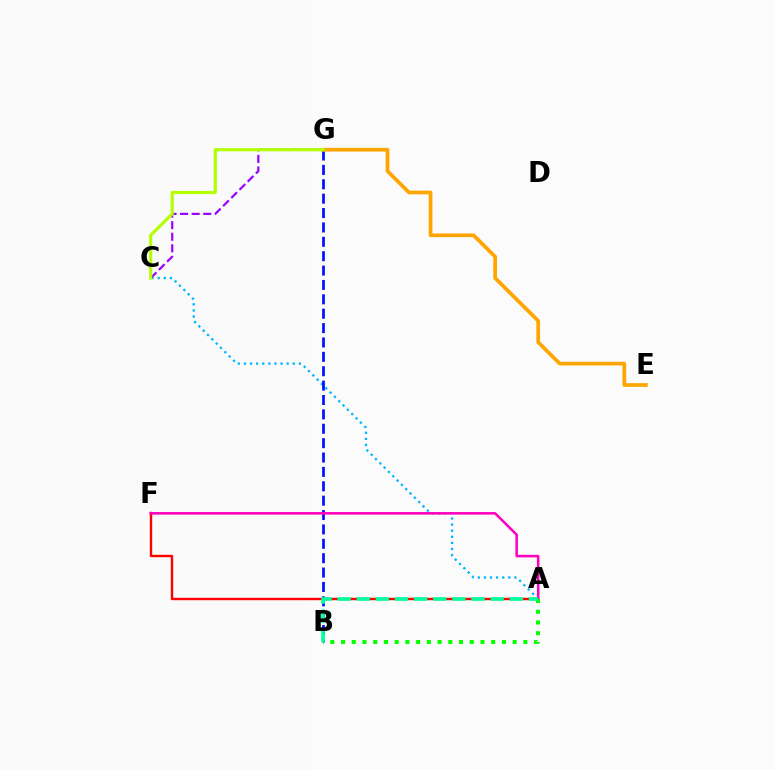{('A', 'C'): [{'color': '#00b5ff', 'line_style': 'dotted', 'thickness': 1.66}], ('A', 'F'): [{'color': '#ff0000', 'line_style': 'solid', 'thickness': 1.73}, {'color': '#ff00bd', 'line_style': 'solid', 'thickness': 1.83}], ('B', 'G'): [{'color': '#0010ff', 'line_style': 'dashed', 'thickness': 1.95}], ('C', 'G'): [{'color': '#9b00ff', 'line_style': 'dashed', 'thickness': 1.57}, {'color': '#b3ff00', 'line_style': 'solid', 'thickness': 2.28}], ('E', 'G'): [{'color': '#ffa500', 'line_style': 'solid', 'thickness': 2.67}], ('A', 'B'): [{'color': '#08ff00', 'line_style': 'dotted', 'thickness': 2.91}, {'color': '#00ff9d', 'line_style': 'dashed', 'thickness': 2.6}]}